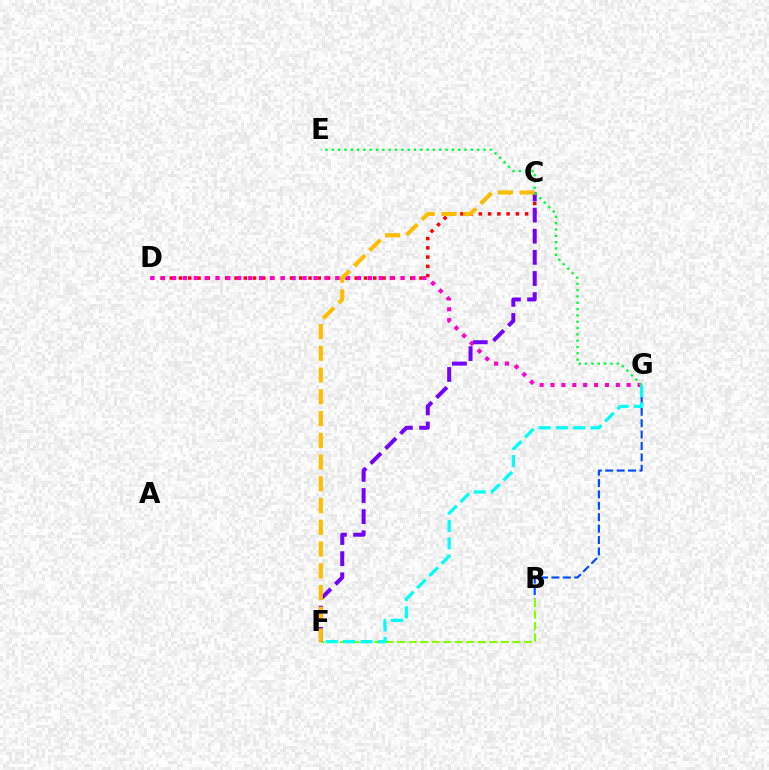{('C', 'D'): [{'color': '#ff0000', 'line_style': 'dotted', 'thickness': 2.51}], ('B', 'G'): [{'color': '#004bff', 'line_style': 'dashed', 'thickness': 1.55}], ('B', 'F'): [{'color': '#84ff00', 'line_style': 'dashed', 'thickness': 1.56}], ('D', 'G'): [{'color': '#ff00cf', 'line_style': 'dotted', 'thickness': 2.96}], ('C', 'F'): [{'color': '#7200ff', 'line_style': 'dashed', 'thickness': 2.87}, {'color': '#ffbd00', 'line_style': 'dashed', 'thickness': 2.95}], ('F', 'G'): [{'color': '#00fff6', 'line_style': 'dashed', 'thickness': 2.35}], ('E', 'G'): [{'color': '#00ff39', 'line_style': 'dotted', 'thickness': 1.72}]}